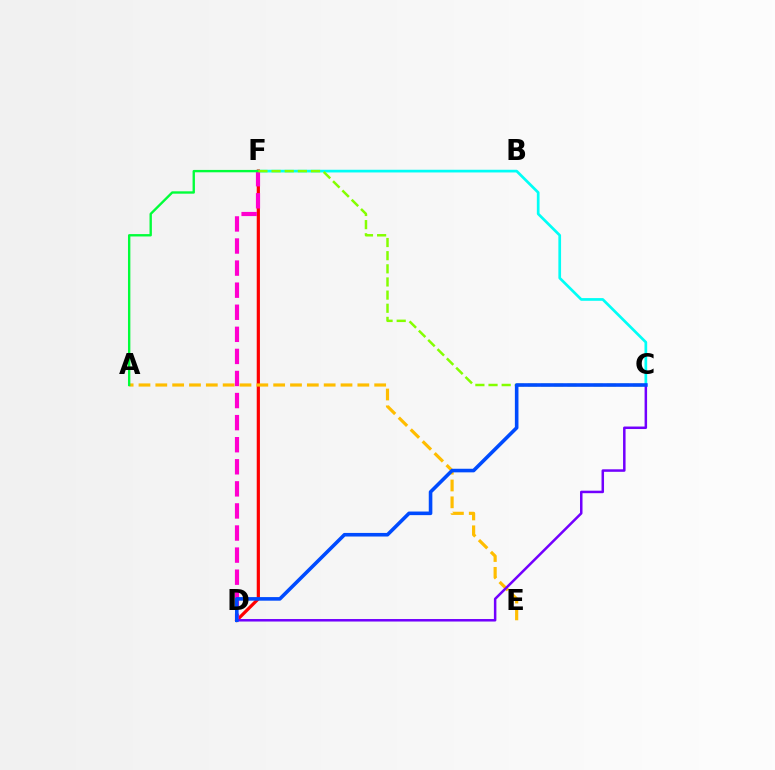{('C', 'F'): [{'color': '#00fff6', 'line_style': 'solid', 'thickness': 1.94}, {'color': '#84ff00', 'line_style': 'dashed', 'thickness': 1.79}], ('D', 'F'): [{'color': '#ff0000', 'line_style': 'solid', 'thickness': 2.3}, {'color': '#ff00cf', 'line_style': 'dashed', 'thickness': 3.0}], ('A', 'E'): [{'color': '#ffbd00', 'line_style': 'dashed', 'thickness': 2.29}], ('A', 'F'): [{'color': '#00ff39', 'line_style': 'solid', 'thickness': 1.7}], ('C', 'D'): [{'color': '#7200ff', 'line_style': 'solid', 'thickness': 1.8}, {'color': '#004bff', 'line_style': 'solid', 'thickness': 2.59}]}